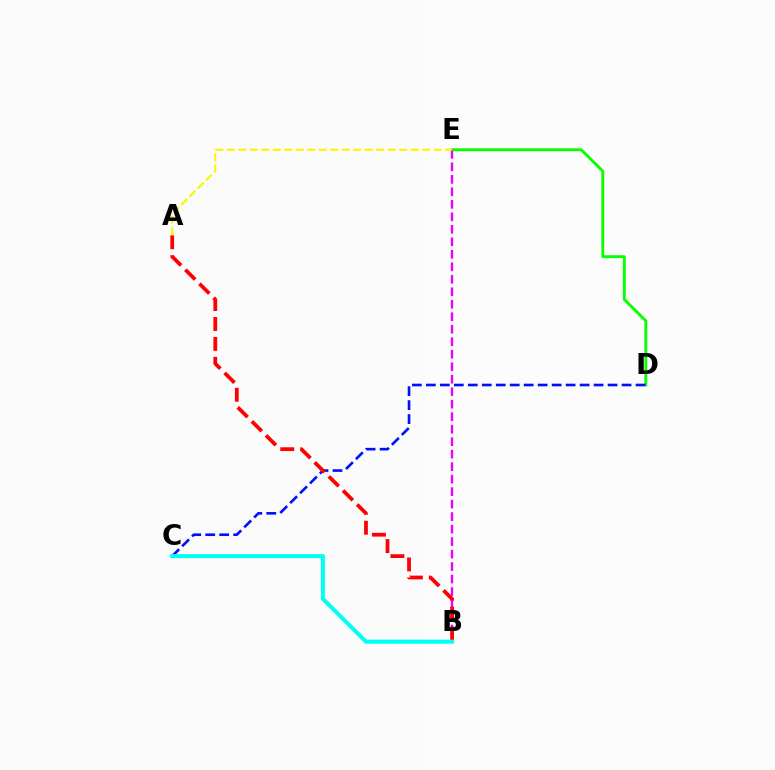{('D', 'E'): [{'color': '#08ff00', 'line_style': 'solid', 'thickness': 2.07}], ('C', 'D'): [{'color': '#0010ff', 'line_style': 'dashed', 'thickness': 1.9}], ('B', 'E'): [{'color': '#ee00ff', 'line_style': 'dashed', 'thickness': 1.7}], ('A', 'B'): [{'color': '#ff0000', 'line_style': 'dashed', 'thickness': 2.71}], ('A', 'E'): [{'color': '#fcf500', 'line_style': 'dashed', 'thickness': 1.56}], ('B', 'C'): [{'color': '#00fff6', 'line_style': 'solid', 'thickness': 2.93}]}